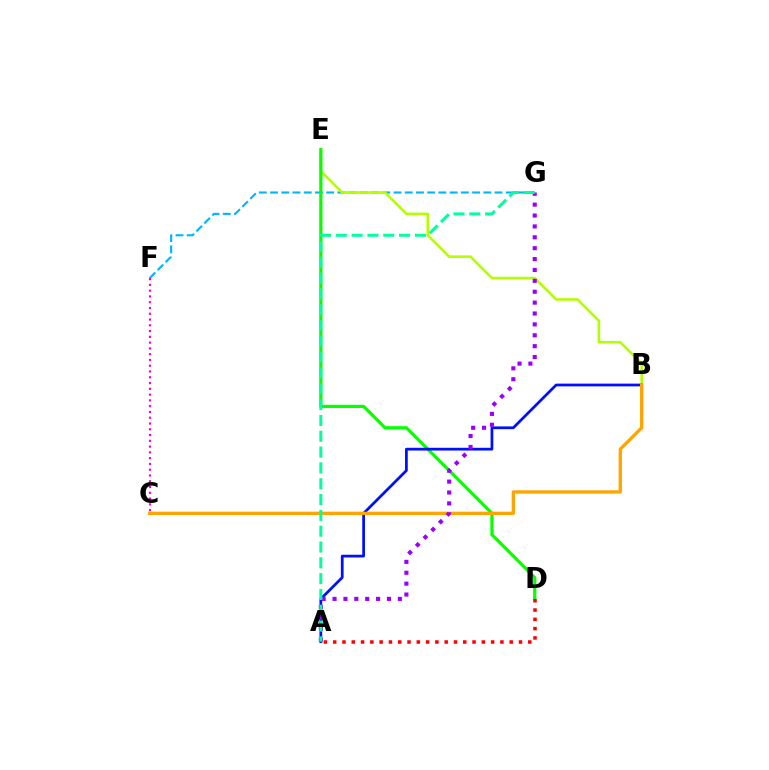{('F', 'G'): [{'color': '#00b5ff', 'line_style': 'dashed', 'thickness': 1.52}], ('B', 'E'): [{'color': '#b3ff00', 'line_style': 'solid', 'thickness': 1.87}], ('D', 'E'): [{'color': '#08ff00', 'line_style': 'solid', 'thickness': 2.31}], ('A', 'B'): [{'color': '#0010ff', 'line_style': 'solid', 'thickness': 1.98}], ('C', 'F'): [{'color': '#ff00bd', 'line_style': 'dotted', 'thickness': 1.57}], ('B', 'C'): [{'color': '#ffa500', 'line_style': 'solid', 'thickness': 2.39}], ('A', 'G'): [{'color': '#9b00ff', 'line_style': 'dotted', 'thickness': 2.96}, {'color': '#00ff9d', 'line_style': 'dashed', 'thickness': 2.15}], ('A', 'D'): [{'color': '#ff0000', 'line_style': 'dotted', 'thickness': 2.52}]}